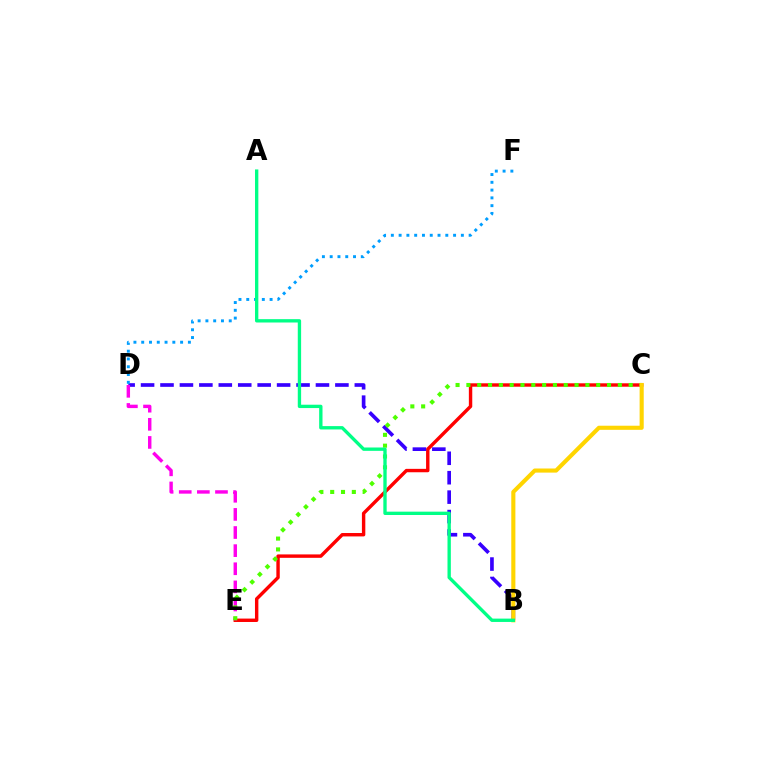{('C', 'E'): [{'color': '#ff0000', 'line_style': 'solid', 'thickness': 2.45}, {'color': '#4fff00', 'line_style': 'dotted', 'thickness': 2.94}], ('B', 'D'): [{'color': '#3700ff', 'line_style': 'dashed', 'thickness': 2.64}], ('D', 'E'): [{'color': '#ff00ed', 'line_style': 'dashed', 'thickness': 2.46}], ('D', 'F'): [{'color': '#009eff', 'line_style': 'dotted', 'thickness': 2.11}], ('B', 'C'): [{'color': '#ffd500', 'line_style': 'solid', 'thickness': 2.96}], ('A', 'B'): [{'color': '#00ff86', 'line_style': 'solid', 'thickness': 2.41}]}